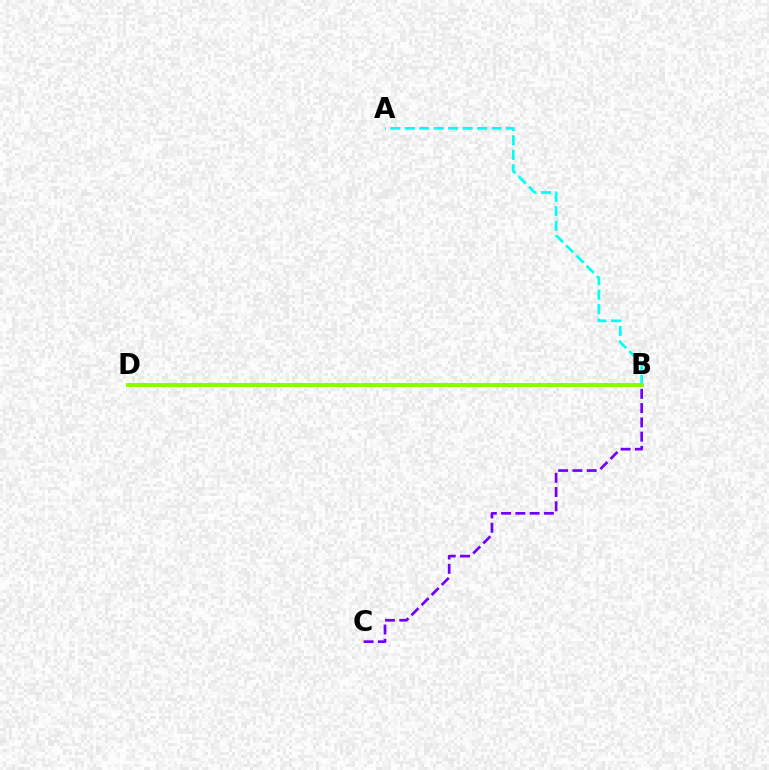{('B', 'C'): [{'color': '#7200ff', 'line_style': 'dashed', 'thickness': 1.94}], ('B', 'D'): [{'color': '#ff0000', 'line_style': 'solid', 'thickness': 1.73}, {'color': '#84ff00', 'line_style': 'solid', 'thickness': 2.82}], ('A', 'B'): [{'color': '#00fff6', 'line_style': 'dashed', 'thickness': 1.96}]}